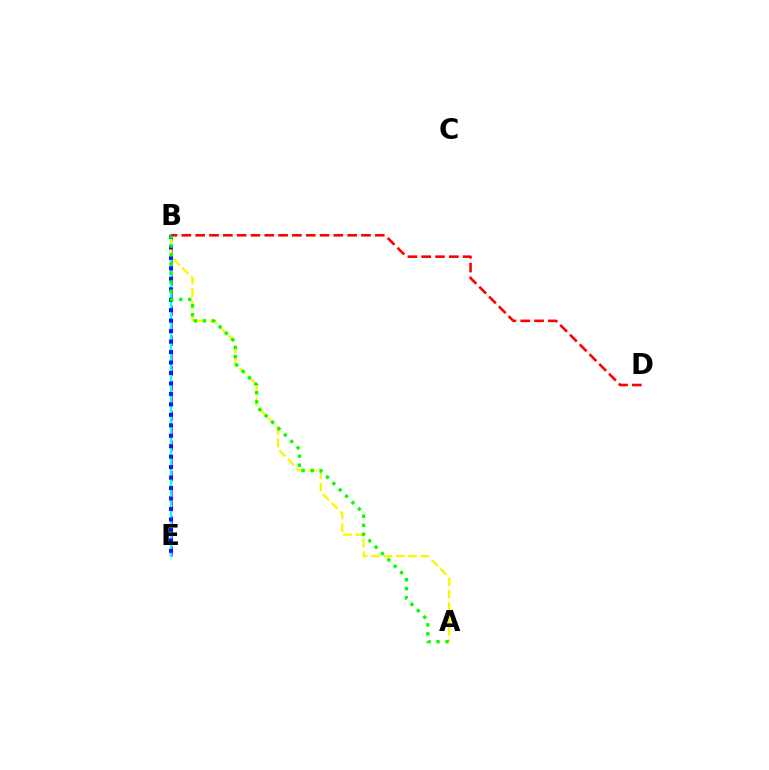{('B', 'E'): [{'color': '#ee00ff', 'line_style': 'dashed', 'thickness': 2.04}, {'color': '#00fff6', 'line_style': 'solid', 'thickness': 1.72}, {'color': '#0010ff', 'line_style': 'dotted', 'thickness': 2.84}], ('A', 'B'): [{'color': '#fcf500', 'line_style': 'dashed', 'thickness': 1.68}, {'color': '#08ff00', 'line_style': 'dotted', 'thickness': 2.45}], ('B', 'D'): [{'color': '#ff0000', 'line_style': 'dashed', 'thickness': 1.88}]}